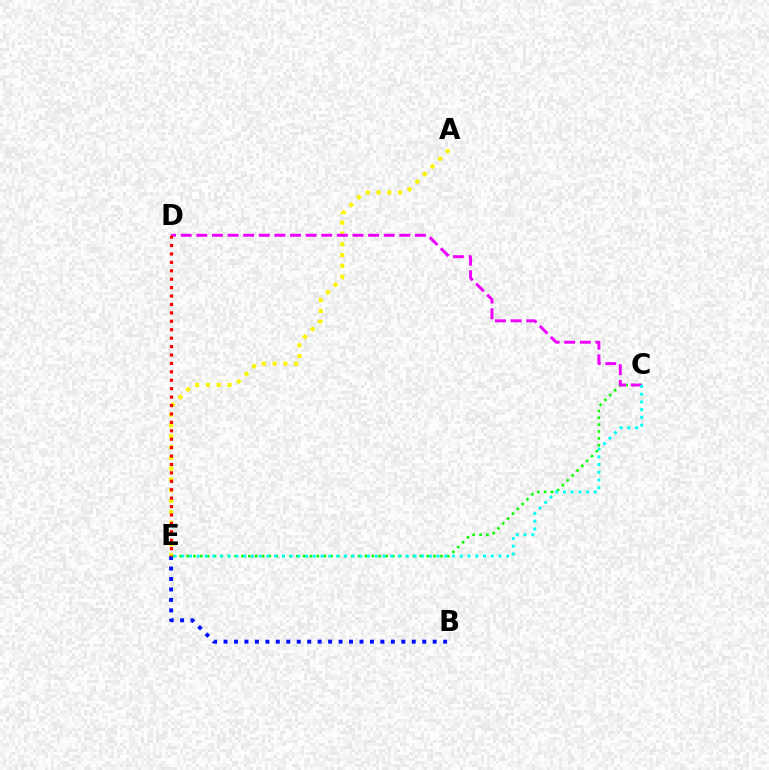{('B', 'E'): [{'color': '#0010ff', 'line_style': 'dotted', 'thickness': 2.84}], ('C', 'E'): [{'color': '#08ff00', 'line_style': 'dotted', 'thickness': 1.86}, {'color': '#00fff6', 'line_style': 'dotted', 'thickness': 2.1}], ('A', 'E'): [{'color': '#fcf500', 'line_style': 'dotted', 'thickness': 2.93}], ('C', 'D'): [{'color': '#ee00ff', 'line_style': 'dashed', 'thickness': 2.12}], ('D', 'E'): [{'color': '#ff0000', 'line_style': 'dotted', 'thickness': 2.29}]}